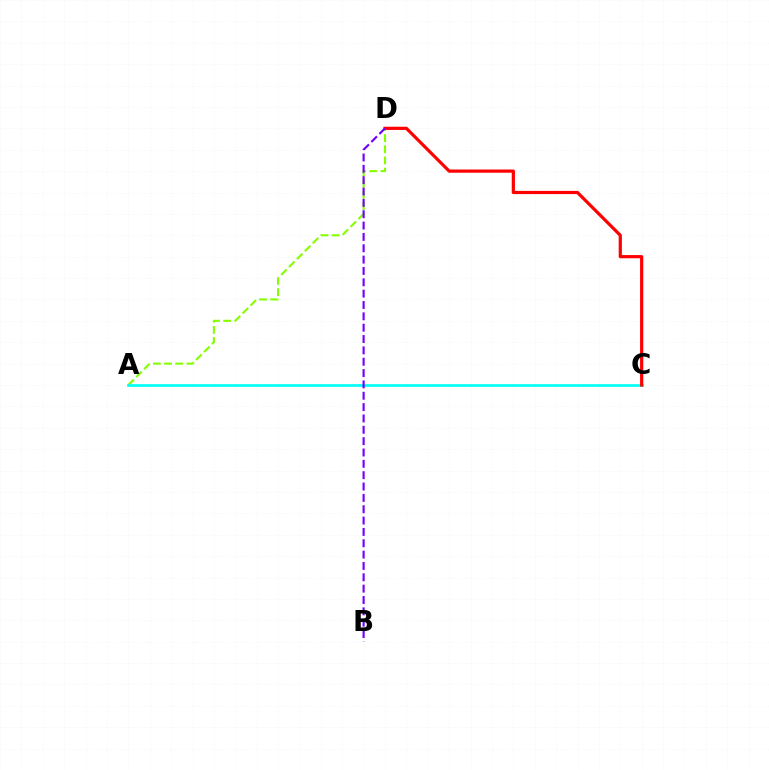{('A', 'D'): [{'color': '#84ff00', 'line_style': 'dashed', 'thickness': 1.52}], ('A', 'C'): [{'color': '#00fff6', 'line_style': 'solid', 'thickness': 1.92}], ('C', 'D'): [{'color': '#ff0000', 'line_style': 'solid', 'thickness': 2.3}], ('B', 'D'): [{'color': '#7200ff', 'line_style': 'dashed', 'thickness': 1.54}]}